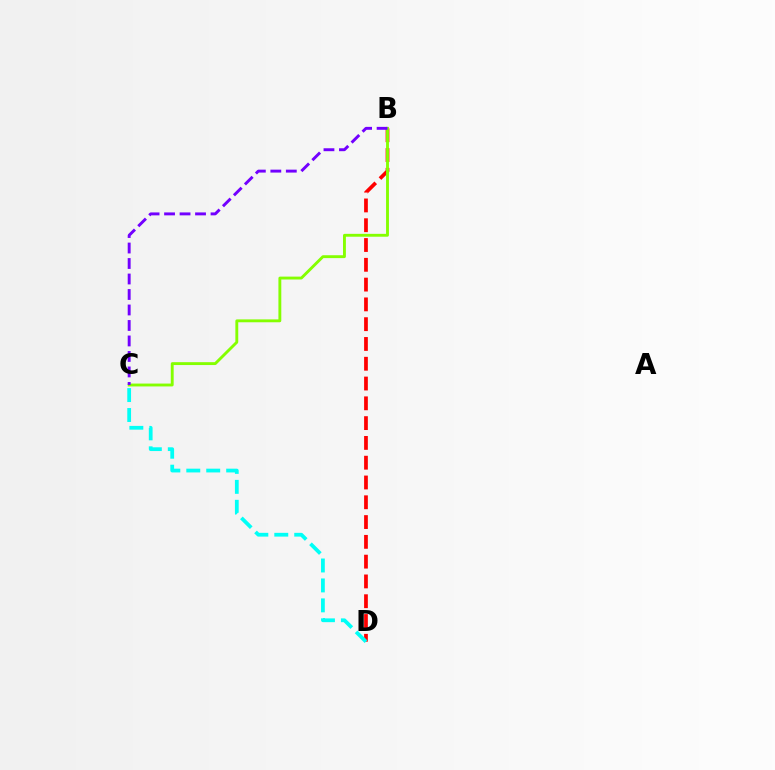{('B', 'D'): [{'color': '#ff0000', 'line_style': 'dashed', 'thickness': 2.69}], ('C', 'D'): [{'color': '#00fff6', 'line_style': 'dashed', 'thickness': 2.71}], ('B', 'C'): [{'color': '#84ff00', 'line_style': 'solid', 'thickness': 2.07}, {'color': '#7200ff', 'line_style': 'dashed', 'thickness': 2.1}]}